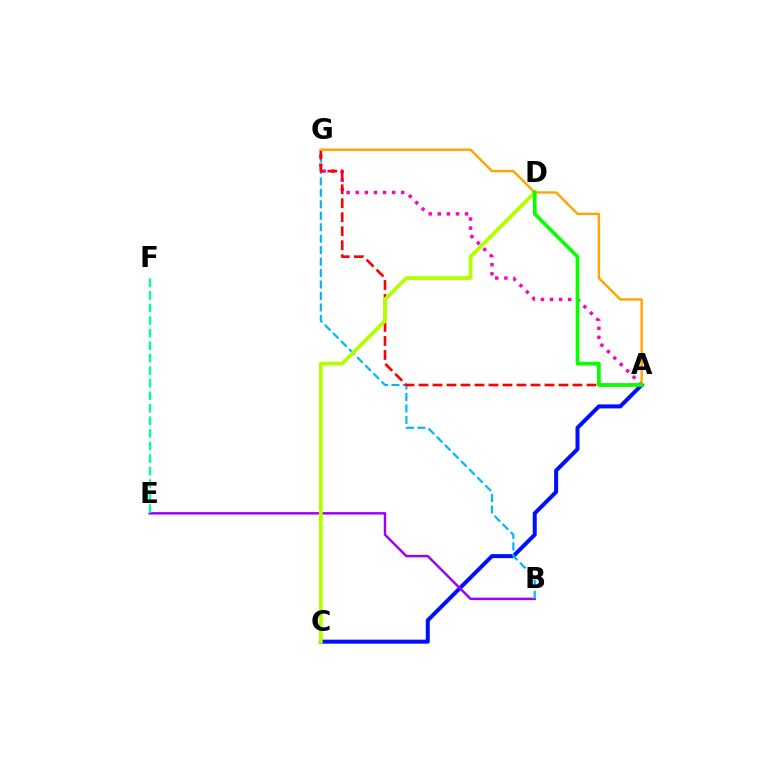{('A', 'C'): [{'color': '#0010ff', 'line_style': 'solid', 'thickness': 2.89}], ('B', 'E'): [{'color': '#9b00ff', 'line_style': 'solid', 'thickness': 1.77}], ('E', 'F'): [{'color': '#00ff9d', 'line_style': 'dashed', 'thickness': 1.7}], ('A', 'G'): [{'color': '#ff00bd', 'line_style': 'dotted', 'thickness': 2.47}, {'color': '#ff0000', 'line_style': 'dashed', 'thickness': 1.9}, {'color': '#ffa500', 'line_style': 'solid', 'thickness': 1.73}], ('B', 'G'): [{'color': '#00b5ff', 'line_style': 'dashed', 'thickness': 1.56}], ('C', 'D'): [{'color': '#b3ff00', 'line_style': 'solid', 'thickness': 2.73}], ('A', 'D'): [{'color': '#08ff00', 'line_style': 'solid', 'thickness': 2.67}]}